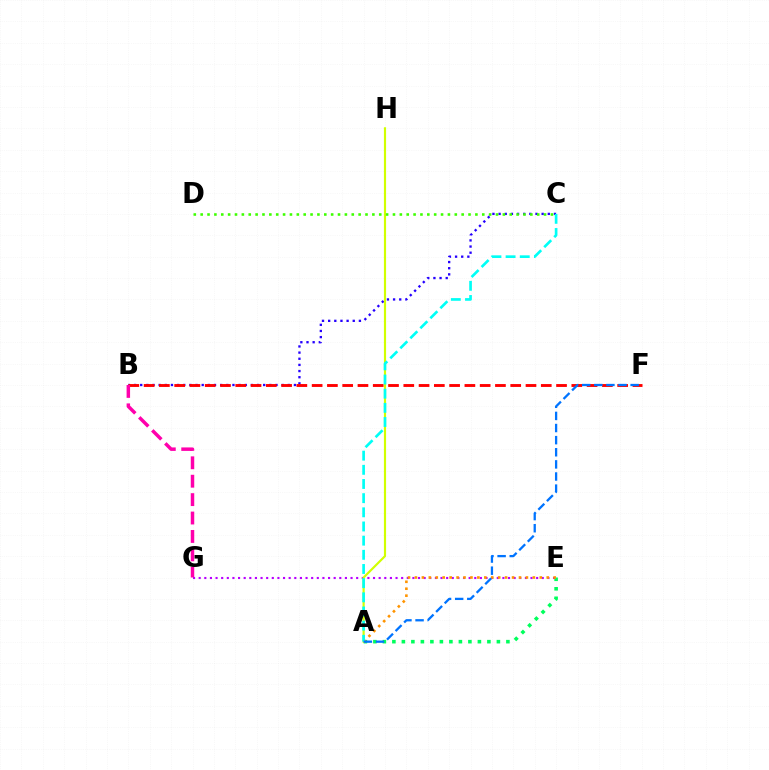{('B', 'C'): [{'color': '#2500ff', 'line_style': 'dotted', 'thickness': 1.67}], ('B', 'F'): [{'color': '#ff0000', 'line_style': 'dashed', 'thickness': 2.08}], ('A', 'E'): [{'color': '#00ff5c', 'line_style': 'dotted', 'thickness': 2.58}, {'color': '#ff9400', 'line_style': 'dotted', 'thickness': 1.88}], ('E', 'G'): [{'color': '#b900ff', 'line_style': 'dotted', 'thickness': 1.53}], ('A', 'H'): [{'color': '#d1ff00', 'line_style': 'solid', 'thickness': 1.56}], ('B', 'G'): [{'color': '#ff00ac', 'line_style': 'dashed', 'thickness': 2.5}], ('A', 'C'): [{'color': '#00fff6', 'line_style': 'dashed', 'thickness': 1.92}], ('A', 'F'): [{'color': '#0074ff', 'line_style': 'dashed', 'thickness': 1.65}], ('C', 'D'): [{'color': '#3dff00', 'line_style': 'dotted', 'thickness': 1.87}]}